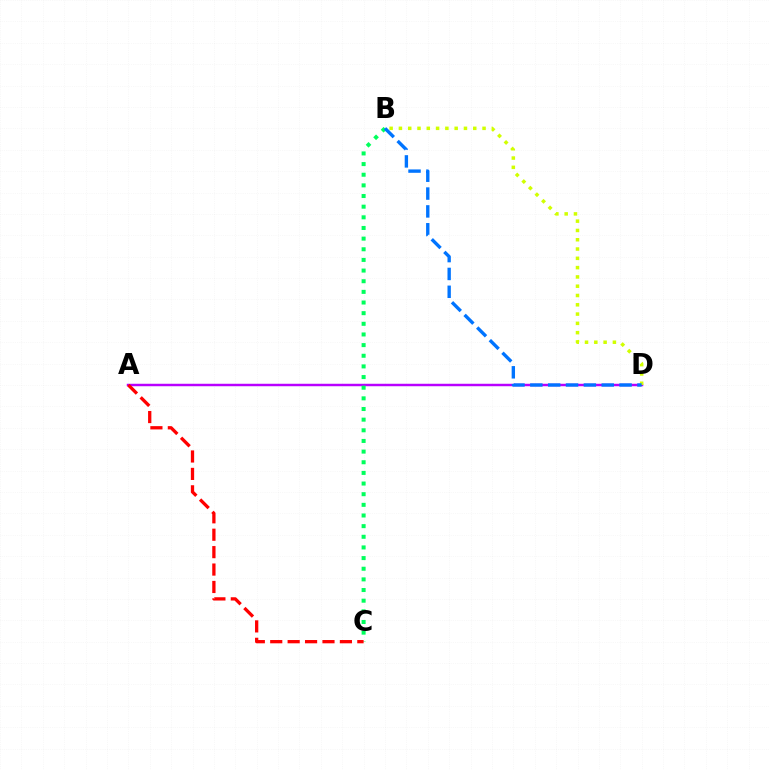{('A', 'D'): [{'color': '#b900ff', 'line_style': 'solid', 'thickness': 1.77}], ('B', 'C'): [{'color': '#00ff5c', 'line_style': 'dotted', 'thickness': 2.89}], ('B', 'D'): [{'color': '#d1ff00', 'line_style': 'dotted', 'thickness': 2.52}, {'color': '#0074ff', 'line_style': 'dashed', 'thickness': 2.42}], ('A', 'C'): [{'color': '#ff0000', 'line_style': 'dashed', 'thickness': 2.37}]}